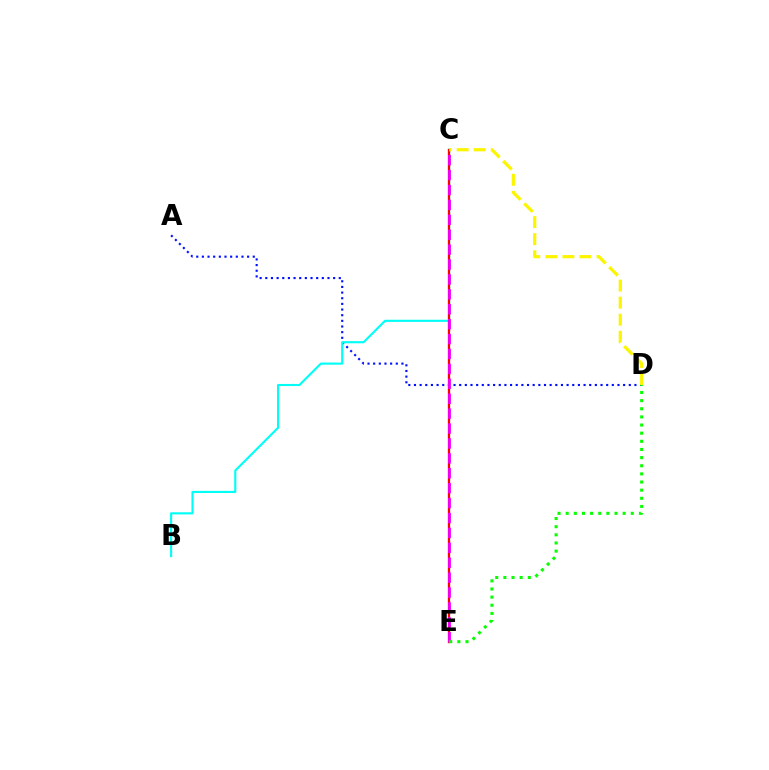{('A', 'D'): [{'color': '#0010ff', 'line_style': 'dotted', 'thickness': 1.54}], ('B', 'C'): [{'color': '#00fff6', 'line_style': 'solid', 'thickness': 1.54}], ('C', 'E'): [{'color': '#ff0000', 'line_style': 'solid', 'thickness': 1.65}, {'color': '#ee00ff', 'line_style': 'dashed', 'thickness': 2.03}], ('C', 'D'): [{'color': '#fcf500', 'line_style': 'dashed', 'thickness': 2.32}], ('D', 'E'): [{'color': '#08ff00', 'line_style': 'dotted', 'thickness': 2.21}]}